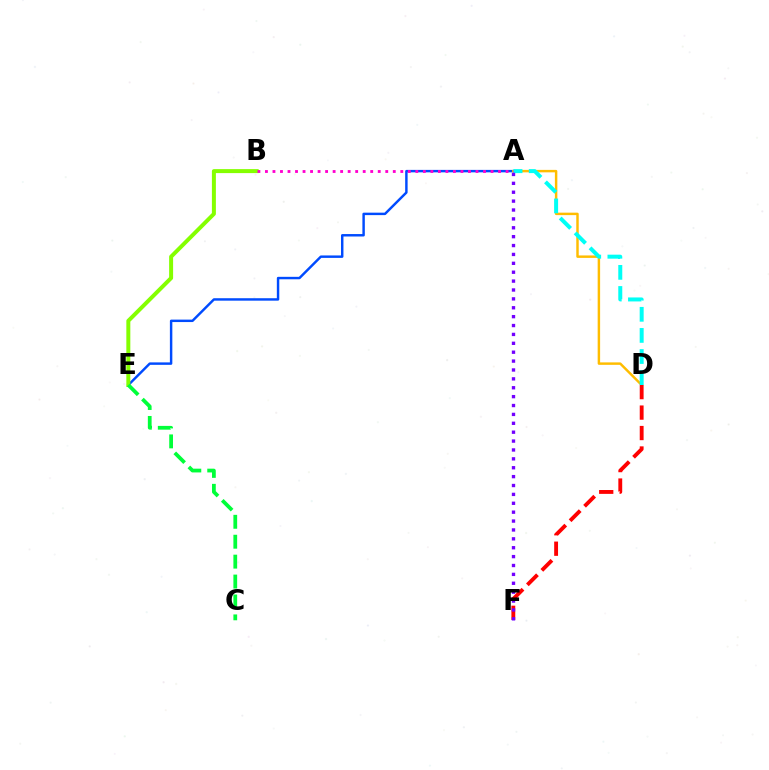{('A', 'E'): [{'color': '#004bff', 'line_style': 'solid', 'thickness': 1.76}], ('A', 'D'): [{'color': '#ffbd00', 'line_style': 'solid', 'thickness': 1.77}, {'color': '#00fff6', 'line_style': 'dashed', 'thickness': 2.87}], ('D', 'F'): [{'color': '#ff0000', 'line_style': 'dashed', 'thickness': 2.78}], ('B', 'E'): [{'color': '#84ff00', 'line_style': 'solid', 'thickness': 2.87}], ('A', 'B'): [{'color': '#ff00cf', 'line_style': 'dotted', 'thickness': 2.04}], ('C', 'E'): [{'color': '#00ff39', 'line_style': 'dashed', 'thickness': 2.71}], ('A', 'F'): [{'color': '#7200ff', 'line_style': 'dotted', 'thickness': 2.41}]}